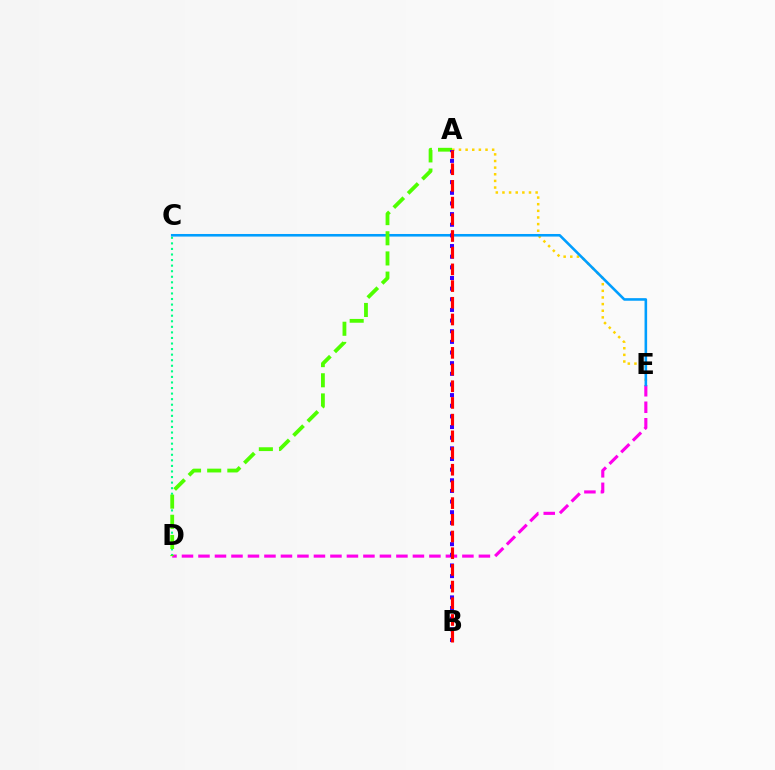{('D', 'E'): [{'color': '#ff00ed', 'line_style': 'dashed', 'thickness': 2.24}], ('C', 'D'): [{'color': '#00ff86', 'line_style': 'dotted', 'thickness': 1.51}], ('A', 'E'): [{'color': '#ffd500', 'line_style': 'dotted', 'thickness': 1.8}], ('C', 'E'): [{'color': '#009eff', 'line_style': 'solid', 'thickness': 1.86}], ('A', 'D'): [{'color': '#4fff00', 'line_style': 'dashed', 'thickness': 2.74}], ('A', 'B'): [{'color': '#3700ff', 'line_style': 'dotted', 'thickness': 2.89}, {'color': '#ff0000', 'line_style': 'dashed', 'thickness': 2.27}]}